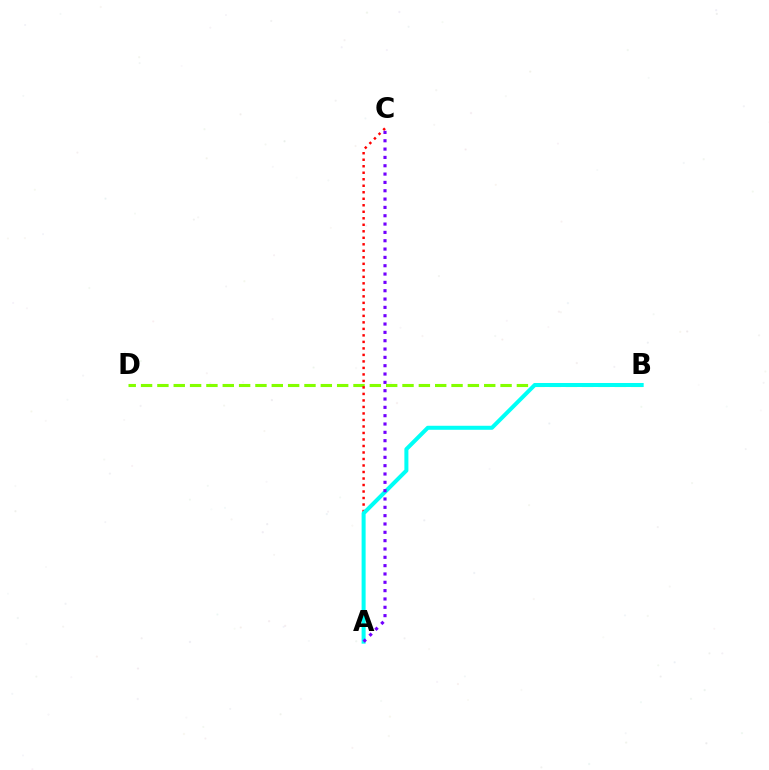{('B', 'D'): [{'color': '#84ff00', 'line_style': 'dashed', 'thickness': 2.22}], ('A', 'C'): [{'color': '#ff0000', 'line_style': 'dotted', 'thickness': 1.77}, {'color': '#7200ff', 'line_style': 'dotted', 'thickness': 2.26}], ('A', 'B'): [{'color': '#00fff6', 'line_style': 'solid', 'thickness': 2.89}]}